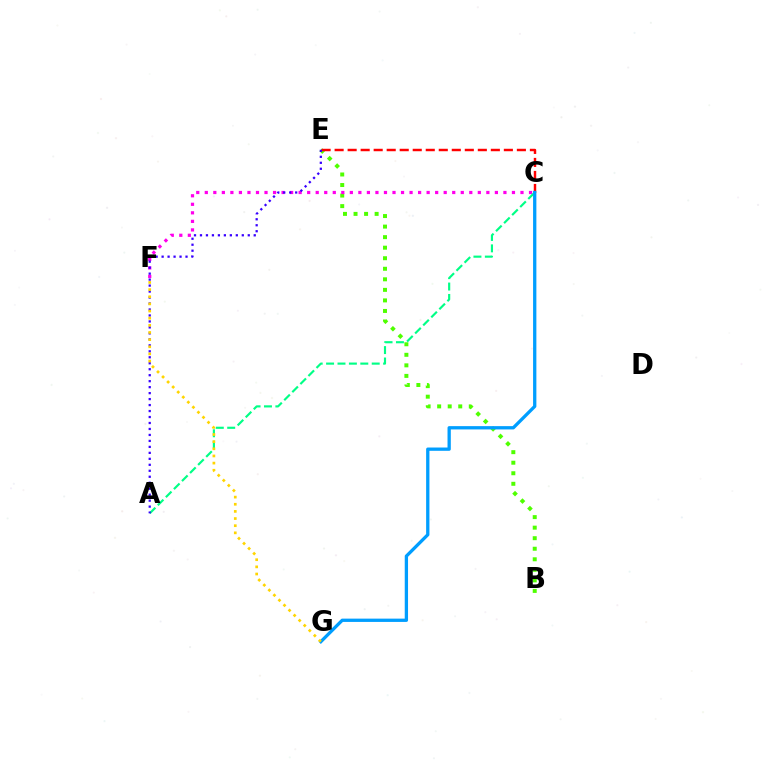{('B', 'E'): [{'color': '#4fff00', 'line_style': 'dotted', 'thickness': 2.86}], ('C', 'F'): [{'color': '#ff00ed', 'line_style': 'dotted', 'thickness': 2.32}], ('C', 'E'): [{'color': '#ff0000', 'line_style': 'dashed', 'thickness': 1.77}], ('A', 'C'): [{'color': '#00ff86', 'line_style': 'dashed', 'thickness': 1.55}], ('C', 'G'): [{'color': '#009eff', 'line_style': 'solid', 'thickness': 2.37}], ('A', 'E'): [{'color': '#3700ff', 'line_style': 'dotted', 'thickness': 1.62}], ('F', 'G'): [{'color': '#ffd500', 'line_style': 'dotted', 'thickness': 1.94}]}